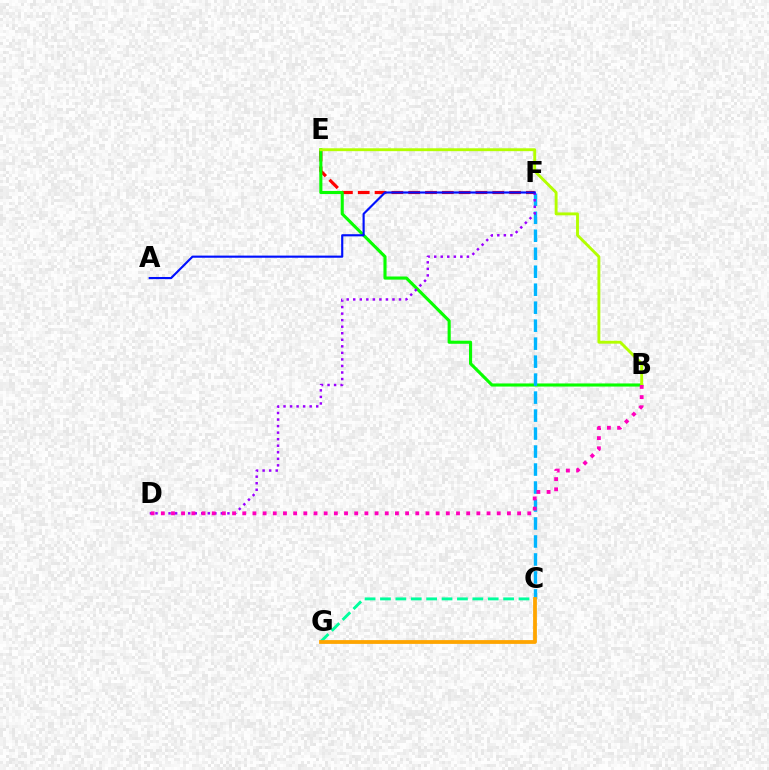{('E', 'F'): [{'color': '#ff0000', 'line_style': 'dashed', 'thickness': 2.28}], ('C', 'G'): [{'color': '#00ff9d', 'line_style': 'dashed', 'thickness': 2.09}, {'color': '#ffa500', 'line_style': 'solid', 'thickness': 2.73}], ('B', 'E'): [{'color': '#08ff00', 'line_style': 'solid', 'thickness': 2.24}, {'color': '#b3ff00', 'line_style': 'solid', 'thickness': 2.08}], ('C', 'F'): [{'color': '#00b5ff', 'line_style': 'dashed', 'thickness': 2.44}], ('D', 'F'): [{'color': '#9b00ff', 'line_style': 'dotted', 'thickness': 1.78}], ('A', 'F'): [{'color': '#0010ff', 'line_style': 'solid', 'thickness': 1.54}], ('B', 'D'): [{'color': '#ff00bd', 'line_style': 'dotted', 'thickness': 2.77}]}